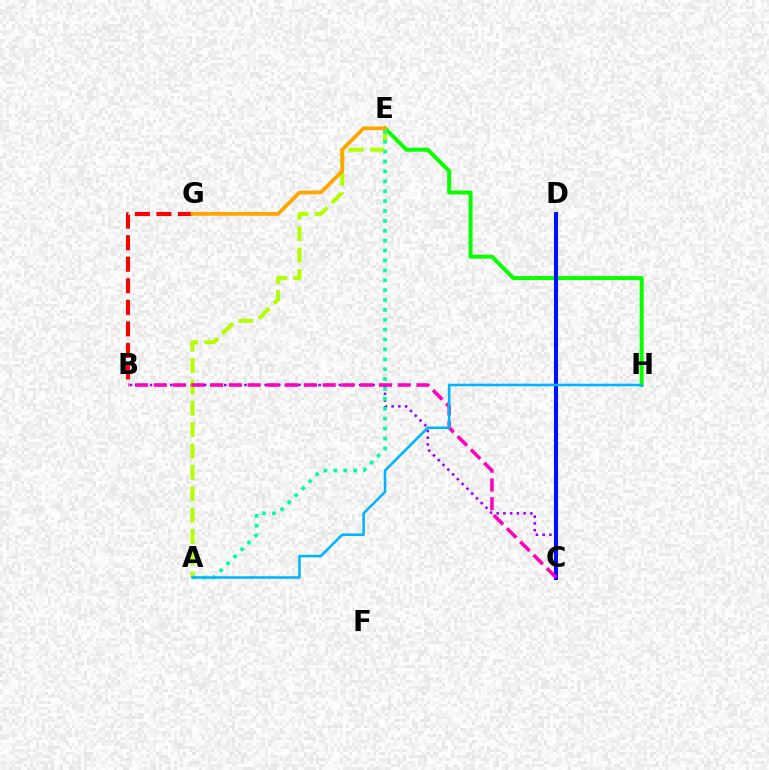{('E', 'H'): [{'color': '#08ff00', 'line_style': 'solid', 'thickness': 2.86}], ('B', 'G'): [{'color': '#ff0000', 'line_style': 'dashed', 'thickness': 2.93}], ('B', 'C'): [{'color': '#9b00ff', 'line_style': 'dotted', 'thickness': 1.83}, {'color': '#ff00bd', 'line_style': 'dashed', 'thickness': 2.55}], ('A', 'E'): [{'color': '#b3ff00', 'line_style': 'dashed', 'thickness': 2.9}, {'color': '#00ff9d', 'line_style': 'dotted', 'thickness': 2.69}], ('C', 'D'): [{'color': '#0010ff', 'line_style': 'solid', 'thickness': 2.93}], ('A', 'H'): [{'color': '#00b5ff', 'line_style': 'solid', 'thickness': 1.84}], ('E', 'G'): [{'color': '#ffa500', 'line_style': 'solid', 'thickness': 2.71}]}